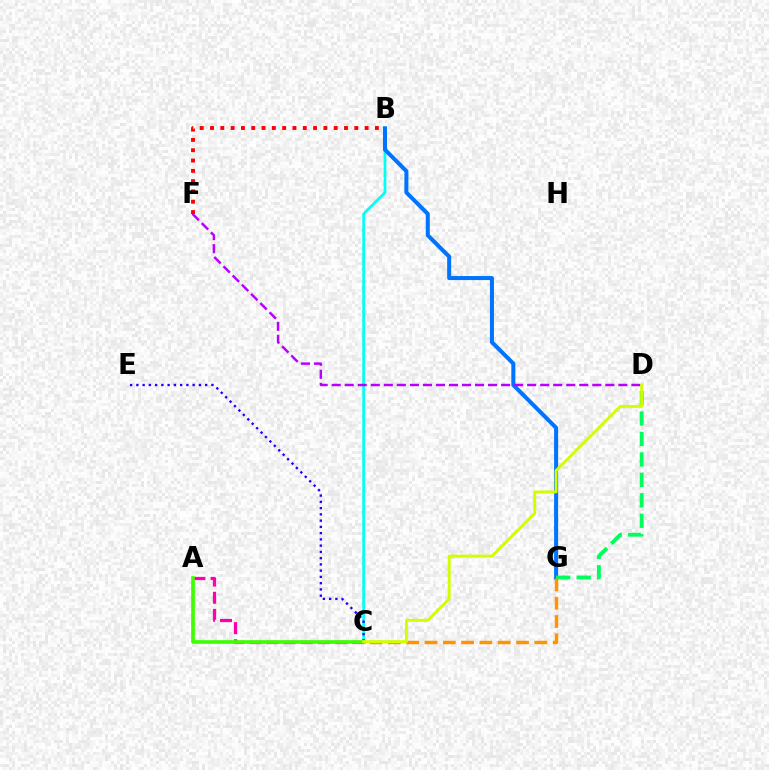{('B', 'C'): [{'color': '#00fff6', 'line_style': 'solid', 'thickness': 1.94}], ('B', 'G'): [{'color': '#0074ff', 'line_style': 'solid', 'thickness': 2.9}], ('C', 'E'): [{'color': '#2500ff', 'line_style': 'dotted', 'thickness': 1.7}], ('A', 'C'): [{'color': '#ff00ac', 'line_style': 'dashed', 'thickness': 2.33}, {'color': '#3dff00', 'line_style': 'solid', 'thickness': 2.62}], ('D', 'G'): [{'color': '#00ff5c', 'line_style': 'dashed', 'thickness': 2.78}], ('C', 'G'): [{'color': '#ff9400', 'line_style': 'dashed', 'thickness': 2.49}], ('D', 'F'): [{'color': '#b900ff', 'line_style': 'dashed', 'thickness': 1.77}], ('C', 'D'): [{'color': '#d1ff00', 'line_style': 'solid', 'thickness': 2.11}], ('B', 'F'): [{'color': '#ff0000', 'line_style': 'dotted', 'thickness': 2.8}]}